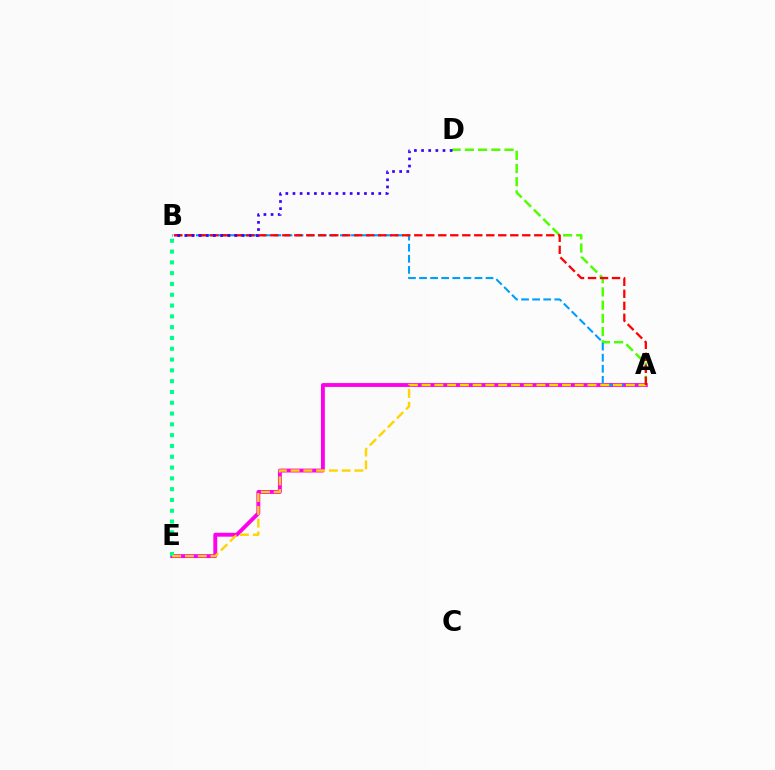{('A', 'D'): [{'color': '#4fff00', 'line_style': 'dashed', 'thickness': 1.8}], ('A', 'E'): [{'color': '#ff00ed', 'line_style': 'solid', 'thickness': 2.8}, {'color': '#ffd500', 'line_style': 'dashed', 'thickness': 1.73}], ('A', 'B'): [{'color': '#009eff', 'line_style': 'dashed', 'thickness': 1.51}, {'color': '#ff0000', 'line_style': 'dashed', 'thickness': 1.63}], ('B', 'E'): [{'color': '#00ff86', 'line_style': 'dotted', 'thickness': 2.93}], ('B', 'D'): [{'color': '#3700ff', 'line_style': 'dotted', 'thickness': 1.94}]}